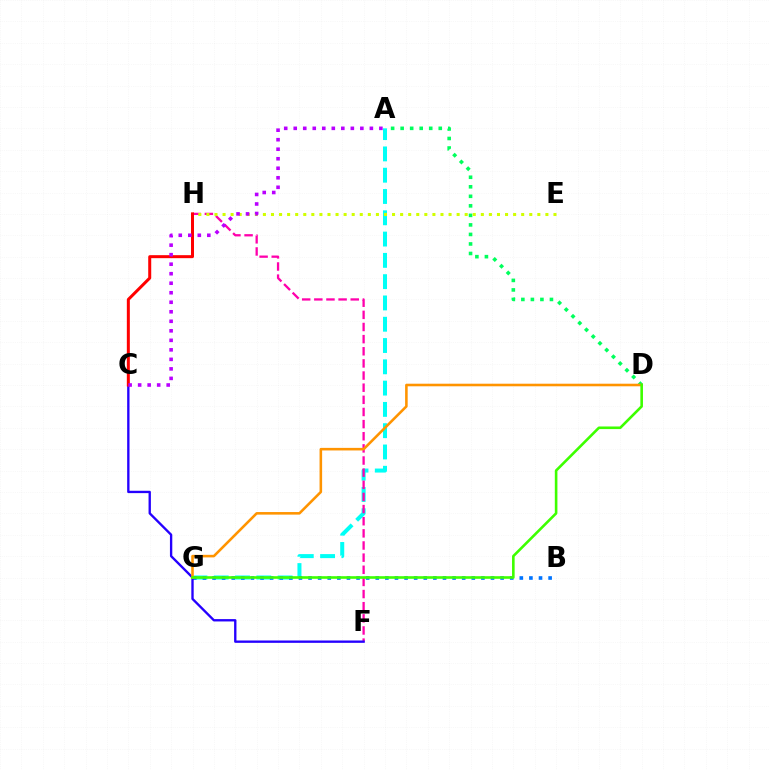{('A', 'G'): [{'color': '#00fff6', 'line_style': 'dashed', 'thickness': 2.89}], ('B', 'G'): [{'color': '#0074ff', 'line_style': 'dotted', 'thickness': 2.61}], ('F', 'H'): [{'color': '#ff00ac', 'line_style': 'dashed', 'thickness': 1.65}], ('A', 'D'): [{'color': '#00ff5c', 'line_style': 'dotted', 'thickness': 2.59}], ('E', 'H'): [{'color': '#d1ff00', 'line_style': 'dotted', 'thickness': 2.19}], ('C', 'F'): [{'color': '#2500ff', 'line_style': 'solid', 'thickness': 1.69}], ('C', 'H'): [{'color': '#ff0000', 'line_style': 'solid', 'thickness': 2.16}], ('D', 'G'): [{'color': '#ff9400', 'line_style': 'solid', 'thickness': 1.85}, {'color': '#3dff00', 'line_style': 'solid', 'thickness': 1.88}], ('A', 'C'): [{'color': '#b900ff', 'line_style': 'dotted', 'thickness': 2.59}]}